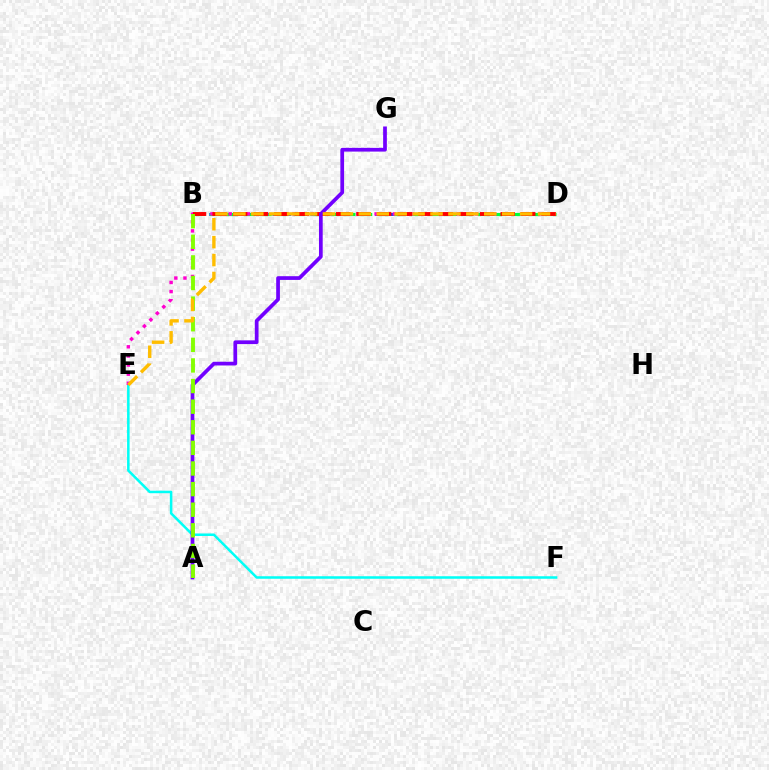{('B', 'D'): [{'color': '#004bff', 'line_style': 'dotted', 'thickness': 2.15}, {'color': '#00ff39', 'line_style': 'dashed', 'thickness': 2.28}, {'color': '#ff0000', 'line_style': 'dashed', 'thickness': 2.79}], ('E', 'F'): [{'color': '#00fff6', 'line_style': 'solid', 'thickness': 1.82}], ('D', 'E'): [{'color': '#ff00cf', 'line_style': 'dotted', 'thickness': 2.48}, {'color': '#ffbd00', 'line_style': 'dashed', 'thickness': 2.43}], ('A', 'G'): [{'color': '#7200ff', 'line_style': 'solid', 'thickness': 2.68}], ('A', 'B'): [{'color': '#84ff00', 'line_style': 'dashed', 'thickness': 2.8}]}